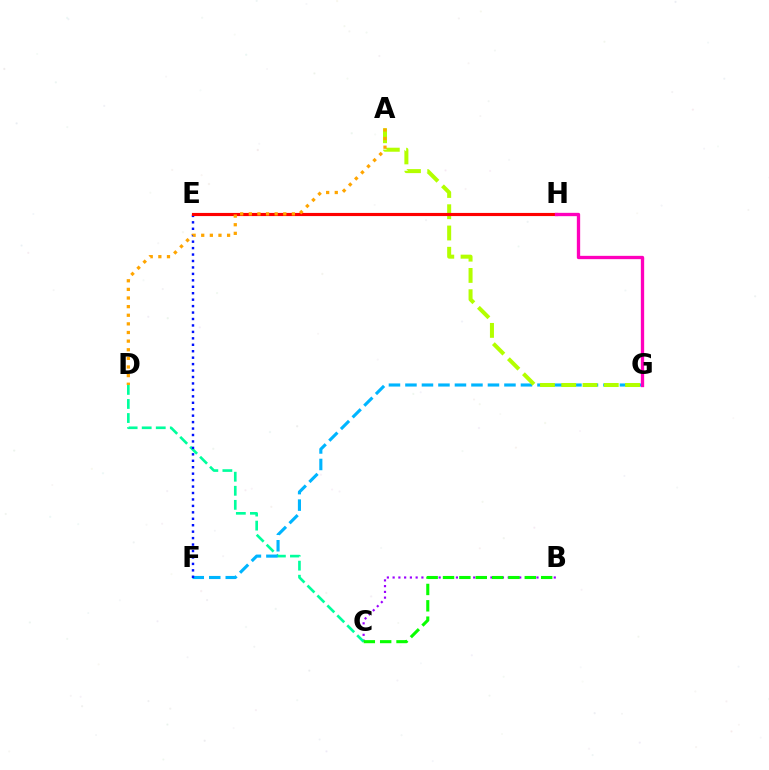{('B', 'C'): [{'color': '#9b00ff', 'line_style': 'dotted', 'thickness': 1.56}, {'color': '#08ff00', 'line_style': 'dashed', 'thickness': 2.22}], ('C', 'D'): [{'color': '#00ff9d', 'line_style': 'dashed', 'thickness': 1.91}], ('F', 'G'): [{'color': '#00b5ff', 'line_style': 'dashed', 'thickness': 2.24}], ('E', 'F'): [{'color': '#0010ff', 'line_style': 'dotted', 'thickness': 1.75}], ('A', 'G'): [{'color': '#b3ff00', 'line_style': 'dashed', 'thickness': 2.89}], ('E', 'H'): [{'color': '#ff0000', 'line_style': 'solid', 'thickness': 2.26}], ('A', 'D'): [{'color': '#ffa500', 'line_style': 'dotted', 'thickness': 2.34}], ('G', 'H'): [{'color': '#ff00bd', 'line_style': 'solid', 'thickness': 2.39}]}